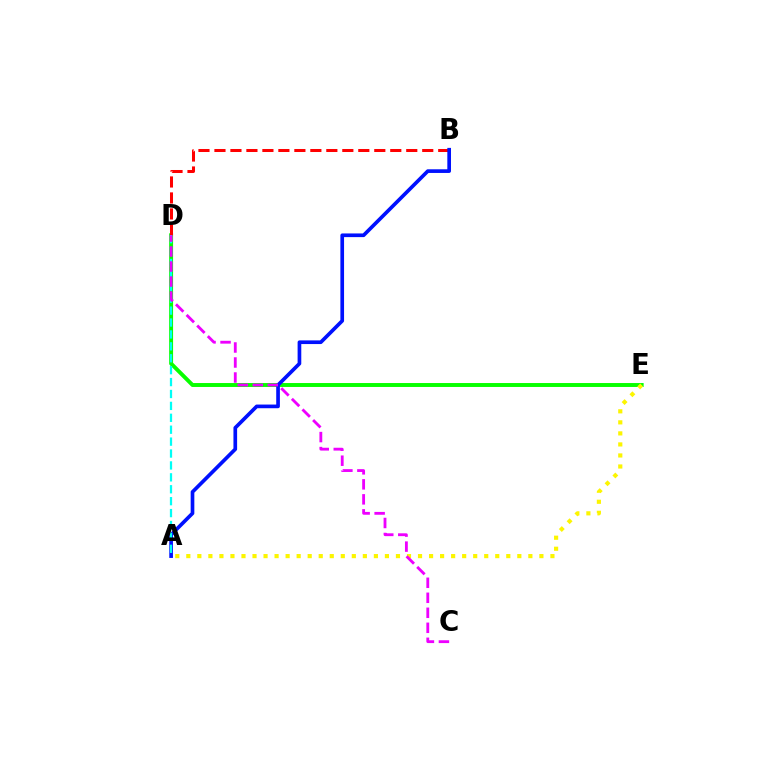{('D', 'E'): [{'color': '#08ff00', 'line_style': 'solid', 'thickness': 2.83}], ('B', 'D'): [{'color': '#ff0000', 'line_style': 'dashed', 'thickness': 2.17}], ('A', 'E'): [{'color': '#fcf500', 'line_style': 'dotted', 'thickness': 3.0}], ('A', 'B'): [{'color': '#0010ff', 'line_style': 'solid', 'thickness': 2.65}], ('A', 'D'): [{'color': '#00fff6', 'line_style': 'dashed', 'thickness': 1.62}], ('C', 'D'): [{'color': '#ee00ff', 'line_style': 'dashed', 'thickness': 2.04}]}